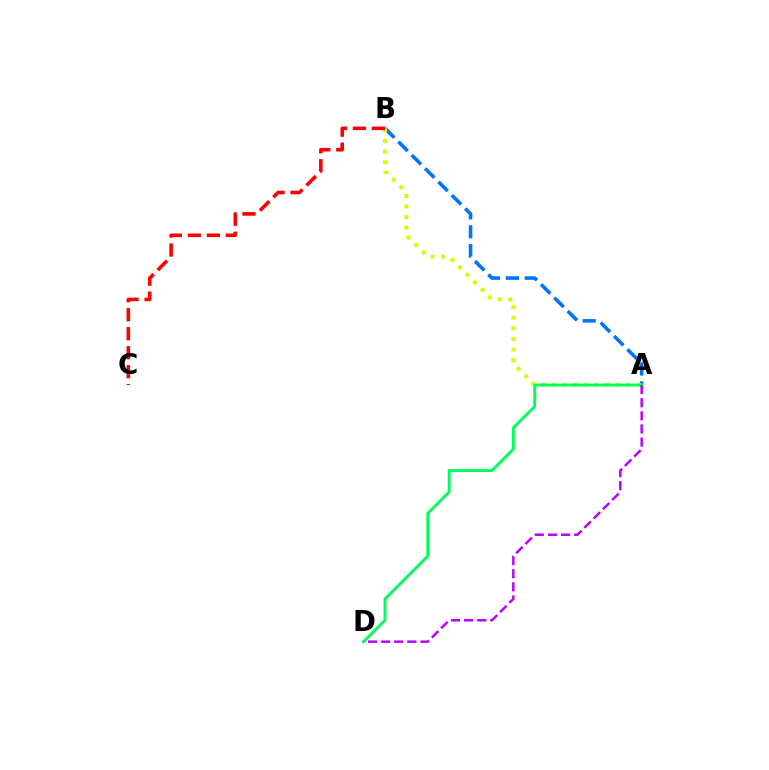{('A', 'B'): [{'color': '#0074ff', 'line_style': 'dashed', 'thickness': 2.57}, {'color': '#d1ff00', 'line_style': 'dotted', 'thickness': 2.89}], ('A', 'D'): [{'color': '#00ff5c', 'line_style': 'solid', 'thickness': 2.09}, {'color': '#b900ff', 'line_style': 'dashed', 'thickness': 1.78}], ('B', 'C'): [{'color': '#ff0000', 'line_style': 'dashed', 'thickness': 2.58}]}